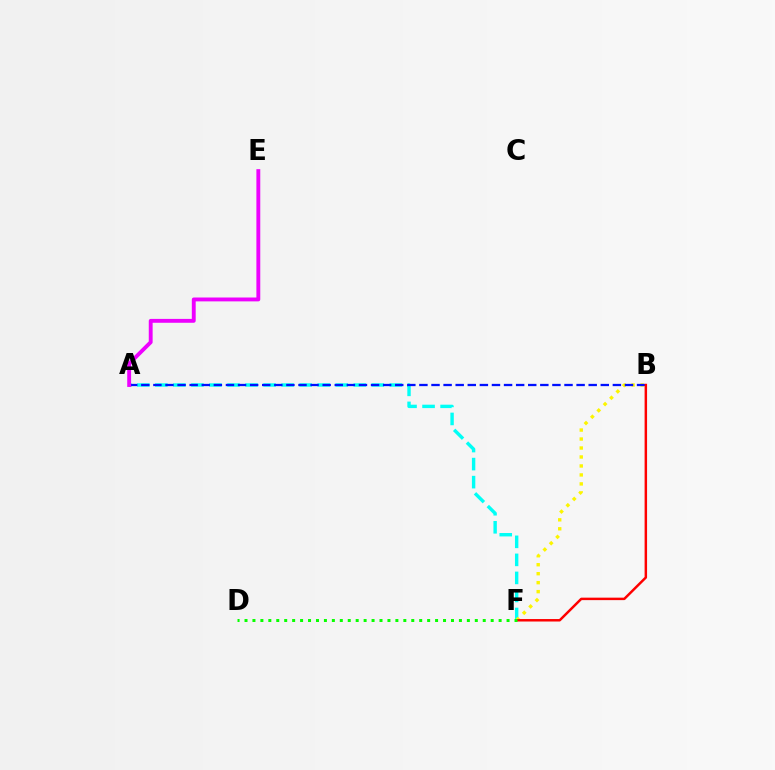{('A', 'F'): [{'color': '#00fff6', 'line_style': 'dashed', 'thickness': 2.45}], ('B', 'F'): [{'color': '#fcf500', 'line_style': 'dotted', 'thickness': 2.44}, {'color': '#ff0000', 'line_style': 'solid', 'thickness': 1.78}], ('A', 'B'): [{'color': '#0010ff', 'line_style': 'dashed', 'thickness': 1.64}], ('D', 'F'): [{'color': '#08ff00', 'line_style': 'dotted', 'thickness': 2.16}], ('A', 'E'): [{'color': '#ee00ff', 'line_style': 'solid', 'thickness': 2.79}]}